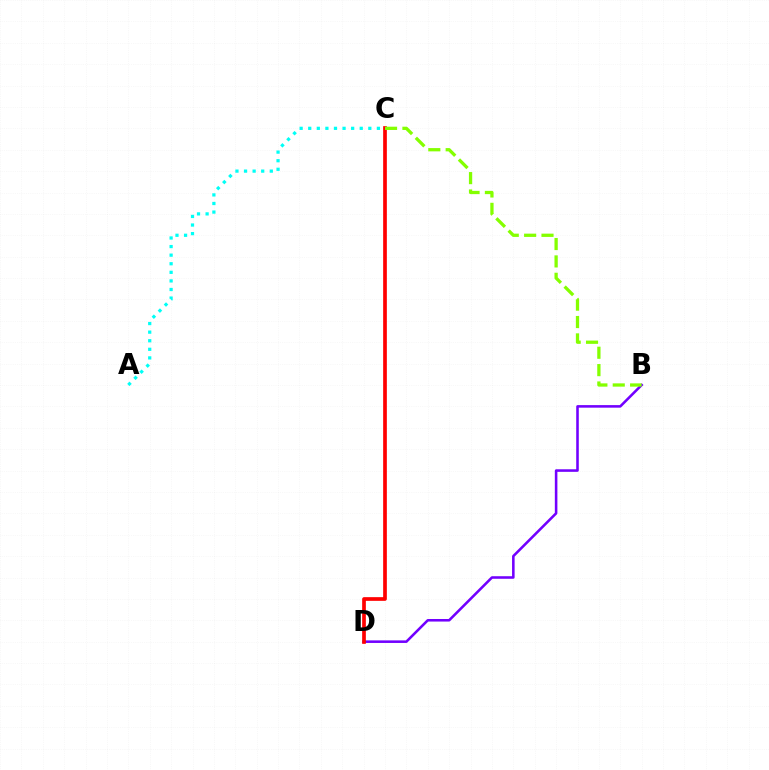{('B', 'D'): [{'color': '#7200ff', 'line_style': 'solid', 'thickness': 1.85}], ('C', 'D'): [{'color': '#ff0000', 'line_style': 'solid', 'thickness': 2.66}], ('A', 'C'): [{'color': '#00fff6', 'line_style': 'dotted', 'thickness': 2.33}], ('B', 'C'): [{'color': '#84ff00', 'line_style': 'dashed', 'thickness': 2.36}]}